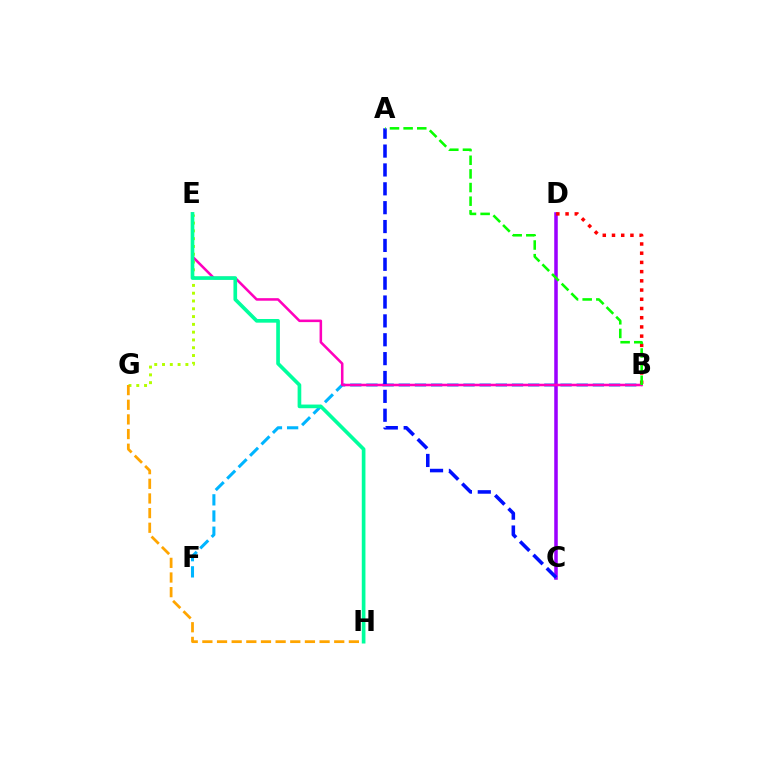{('E', 'G'): [{'color': '#b3ff00', 'line_style': 'dotted', 'thickness': 2.12}], ('G', 'H'): [{'color': '#ffa500', 'line_style': 'dashed', 'thickness': 1.99}], ('B', 'F'): [{'color': '#00b5ff', 'line_style': 'dashed', 'thickness': 2.2}], ('C', 'D'): [{'color': '#9b00ff', 'line_style': 'solid', 'thickness': 2.54}], ('B', 'E'): [{'color': '#ff00bd', 'line_style': 'solid', 'thickness': 1.84}], ('E', 'H'): [{'color': '#00ff9d', 'line_style': 'solid', 'thickness': 2.64}], ('B', 'D'): [{'color': '#ff0000', 'line_style': 'dotted', 'thickness': 2.5}], ('A', 'C'): [{'color': '#0010ff', 'line_style': 'dashed', 'thickness': 2.56}], ('A', 'B'): [{'color': '#08ff00', 'line_style': 'dashed', 'thickness': 1.85}]}